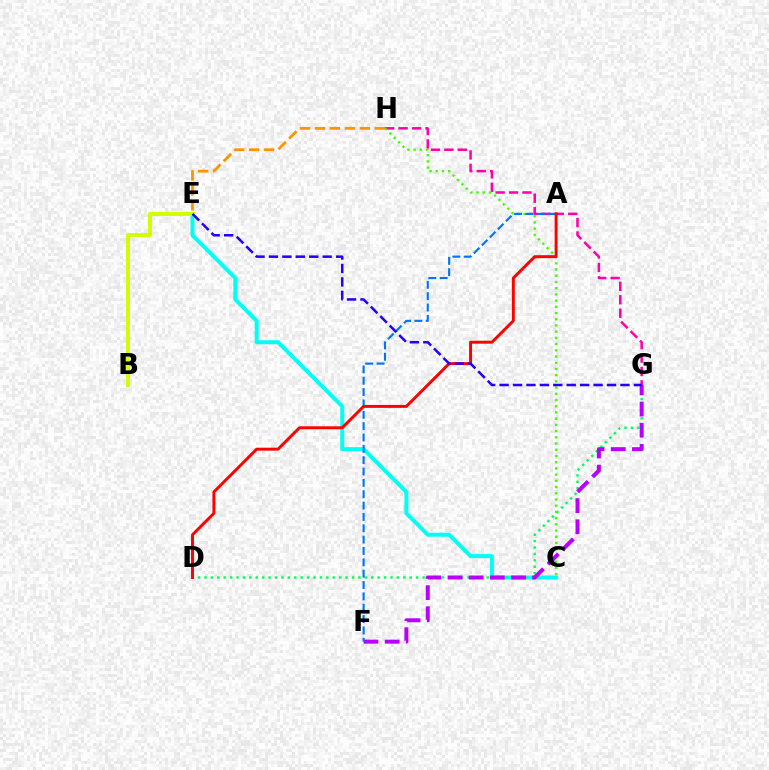{('E', 'H'): [{'color': '#ff9400', 'line_style': 'dashed', 'thickness': 2.03}], ('C', 'E'): [{'color': '#00fff6', 'line_style': 'solid', 'thickness': 2.87}], ('G', 'H'): [{'color': '#ff00ac', 'line_style': 'dashed', 'thickness': 1.82}], ('D', 'G'): [{'color': '#00ff5c', 'line_style': 'dotted', 'thickness': 1.74}], ('B', 'E'): [{'color': '#d1ff00', 'line_style': 'solid', 'thickness': 2.84}], ('C', 'H'): [{'color': '#3dff00', 'line_style': 'dotted', 'thickness': 1.69}], ('F', 'G'): [{'color': '#b900ff', 'line_style': 'dashed', 'thickness': 2.88}], ('A', 'F'): [{'color': '#0074ff', 'line_style': 'dashed', 'thickness': 1.54}], ('A', 'D'): [{'color': '#ff0000', 'line_style': 'solid', 'thickness': 2.12}], ('E', 'G'): [{'color': '#2500ff', 'line_style': 'dashed', 'thickness': 1.82}]}